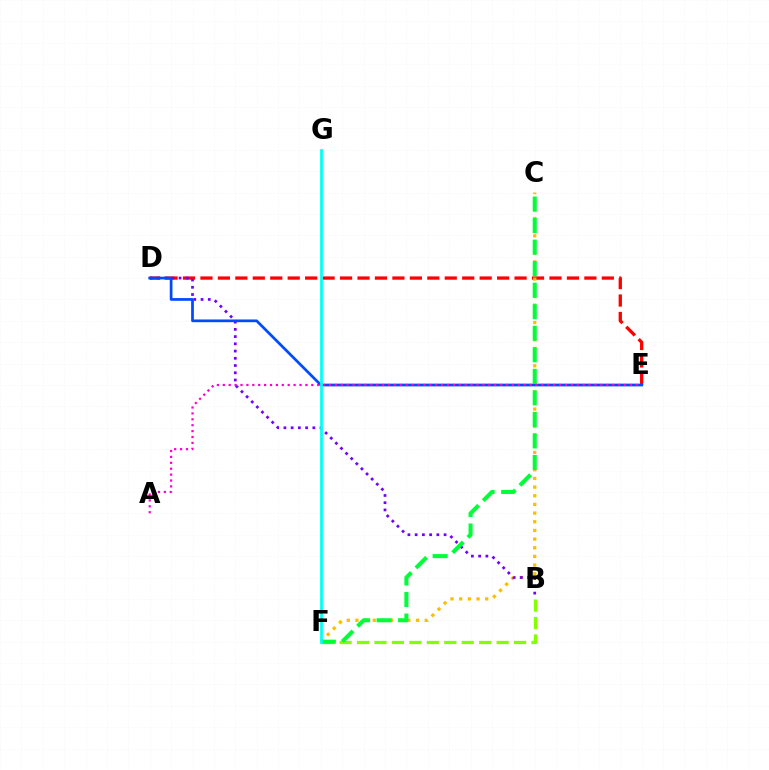{('D', 'E'): [{'color': '#ff0000', 'line_style': 'dashed', 'thickness': 2.37}, {'color': '#004bff', 'line_style': 'solid', 'thickness': 1.96}], ('C', 'F'): [{'color': '#ffbd00', 'line_style': 'dotted', 'thickness': 2.35}, {'color': '#00ff39', 'line_style': 'dashed', 'thickness': 2.92}], ('B', 'D'): [{'color': '#7200ff', 'line_style': 'dotted', 'thickness': 1.97}], ('B', 'F'): [{'color': '#84ff00', 'line_style': 'dashed', 'thickness': 2.37}], ('A', 'E'): [{'color': '#ff00cf', 'line_style': 'dotted', 'thickness': 1.6}], ('F', 'G'): [{'color': '#00fff6', 'line_style': 'solid', 'thickness': 1.96}]}